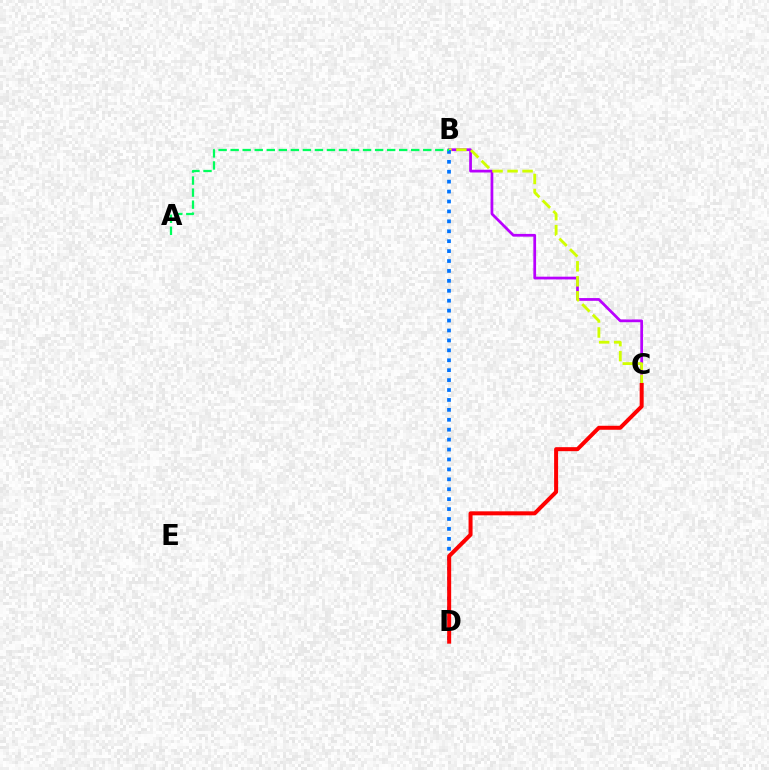{('B', 'C'): [{'color': '#b900ff', 'line_style': 'solid', 'thickness': 1.97}, {'color': '#d1ff00', 'line_style': 'dashed', 'thickness': 2.04}], ('B', 'D'): [{'color': '#0074ff', 'line_style': 'dotted', 'thickness': 2.7}], ('C', 'D'): [{'color': '#ff0000', 'line_style': 'solid', 'thickness': 2.88}], ('A', 'B'): [{'color': '#00ff5c', 'line_style': 'dashed', 'thickness': 1.64}]}